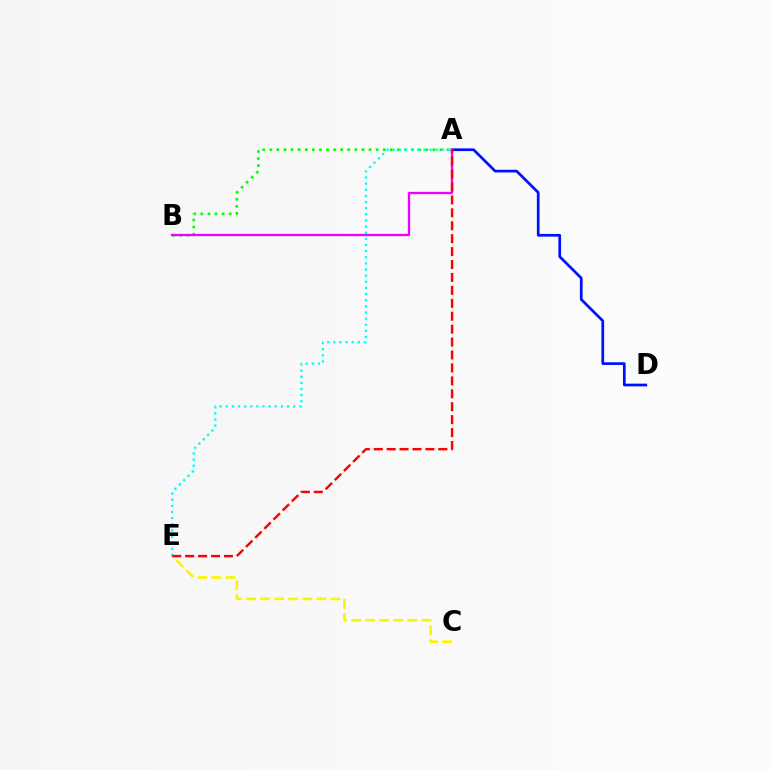{('C', 'E'): [{'color': '#fcf500', 'line_style': 'dashed', 'thickness': 1.91}], ('A', 'B'): [{'color': '#08ff00', 'line_style': 'dotted', 'thickness': 1.93}, {'color': '#ee00ff', 'line_style': 'solid', 'thickness': 1.66}], ('A', 'D'): [{'color': '#0010ff', 'line_style': 'solid', 'thickness': 1.95}], ('A', 'E'): [{'color': '#00fff6', 'line_style': 'dotted', 'thickness': 1.67}, {'color': '#ff0000', 'line_style': 'dashed', 'thickness': 1.76}]}